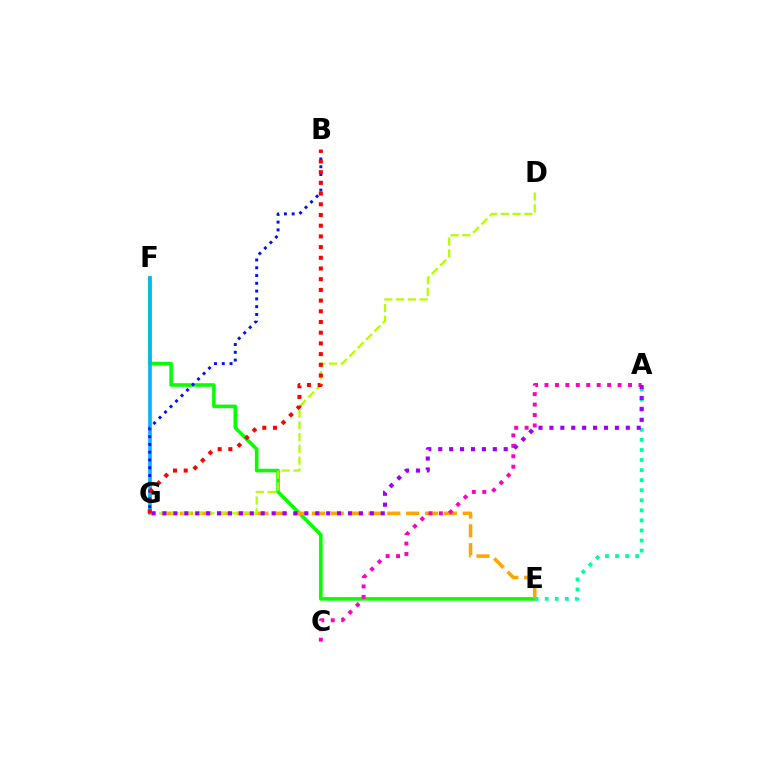{('E', 'F'): [{'color': '#08ff00', 'line_style': 'solid', 'thickness': 2.58}], ('F', 'G'): [{'color': '#00b5ff', 'line_style': 'solid', 'thickness': 2.61}], ('E', 'G'): [{'color': '#ffa500', 'line_style': 'dashed', 'thickness': 2.56}], ('D', 'G'): [{'color': '#b3ff00', 'line_style': 'dashed', 'thickness': 1.6}], ('A', 'E'): [{'color': '#00ff9d', 'line_style': 'dotted', 'thickness': 2.73}], ('B', 'G'): [{'color': '#0010ff', 'line_style': 'dotted', 'thickness': 2.11}, {'color': '#ff0000', 'line_style': 'dotted', 'thickness': 2.91}], ('A', 'C'): [{'color': '#ff00bd', 'line_style': 'dotted', 'thickness': 2.84}], ('A', 'G'): [{'color': '#9b00ff', 'line_style': 'dotted', 'thickness': 2.97}]}